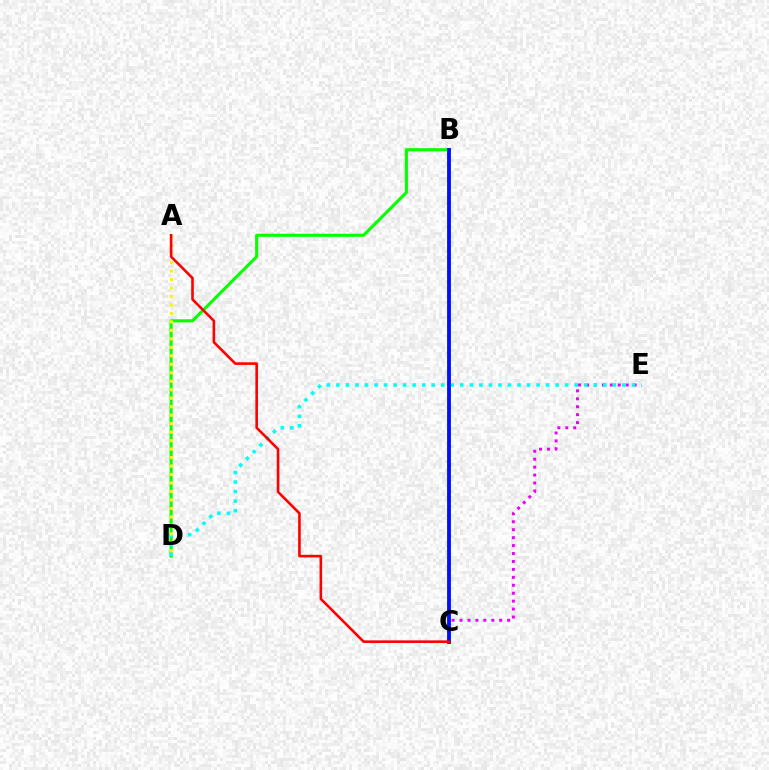{('C', 'E'): [{'color': '#ee00ff', 'line_style': 'dotted', 'thickness': 2.16}], ('B', 'D'): [{'color': '#08ff00', 'line_style': 'solid', 'thickness': 2.23}], ('D', 'E'): [{'color': '#00fff6', 'line_style': 'dotted', 'thickness': 2.59}], ('B', 'C'): [{'color': '#0010ff', 'line_style': 'solid', 'thickness': 2.77}], ('A', 'D'): [{'color': '#fcf500', 'line_style': 'dotted', 'thickness': 2.3}], ('A', 'C'): [{'color': '#ff0000', 'line_style': 'solid', 'thickness': 1.87}]}